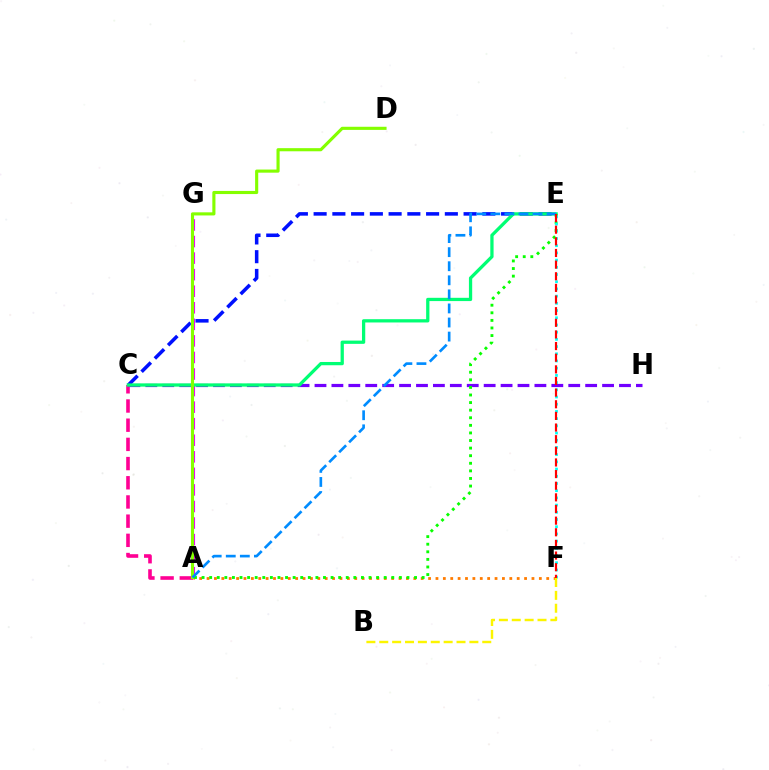{('A', 'G'): [{'color': '#ee00ff', 'line_style': 'dashed', 'thickness': 2.25}], ('A', 'F'): [{'color': '#ff7c00', 'line_style': 'dotted', 'thickness': 2.01}], ('C', 'E'): [{'color': '#0010ff', 'line_style': 'dashed', 'thickness': 2.55}, {'color': '#00ff74', 'line_style': 'solid', 'thickness': 2.35}], ('A', 'C'): [{'color': '#ff0094', 'line_style': 'dashed', 'thickness': 2.61}], ('C', 'H'): [{'color': '#7200ff', 'line_style': 'dashed', 'thickness': 2.3}], ('A', 'E'): [{'color': '#08ff00', 'line_style': 'dotted', 'thickness': 2.06}, {'color': '#008cff', 'line_style': 'dashed', 'thickness': 1.91}], ('E', 'F'): [{'color': '#00fff6', 'line_style': 'dotted', 'thickness': 1.96}, {'color': '#ff0000', 'line_style': 'dashed', 'thickness': 1.58}], ('A', 'D'): [{'color': '#84ff00', 'line_style': 'solid', 'thickness': 2.25}], ('B', 'F'): [{'color': '#fcf500', 'line_style': 'dashed', 'thickness': 1.75}]}